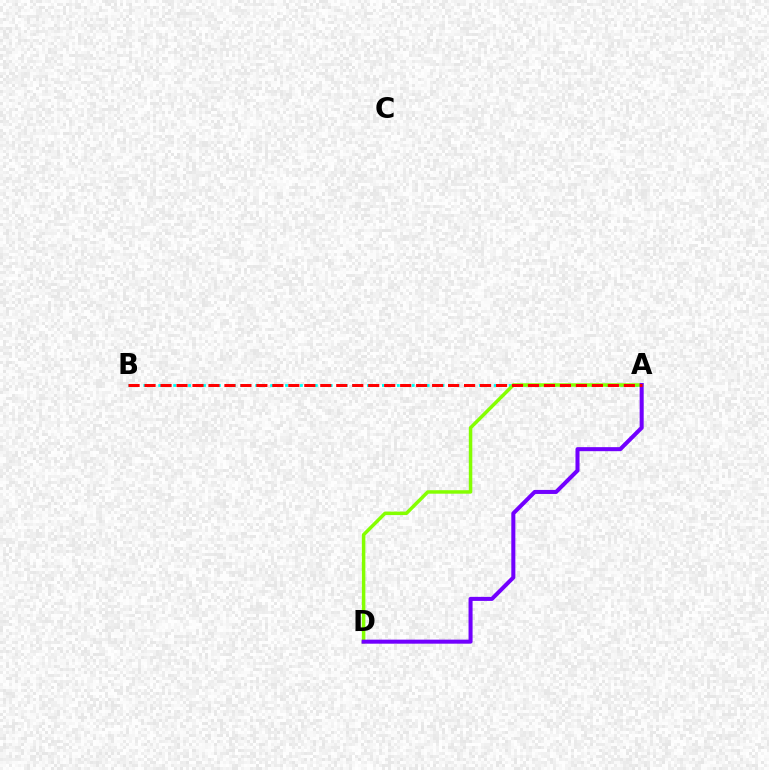{('A', 'B'): [{'color': '#00fff6', 'line_style': 'dotted', 'thickness': 2.03}, {'color': '#ff0000', 'line_style': 'dashed', 'thickness': 2.17}], ('A', 'D'): [{'color': '#84ff00', 'line_style': 'solid', 'thickness': 2.51}, {'color': '#7200ff', 'line_style': 'solid', 'thickness': 2.91}]}